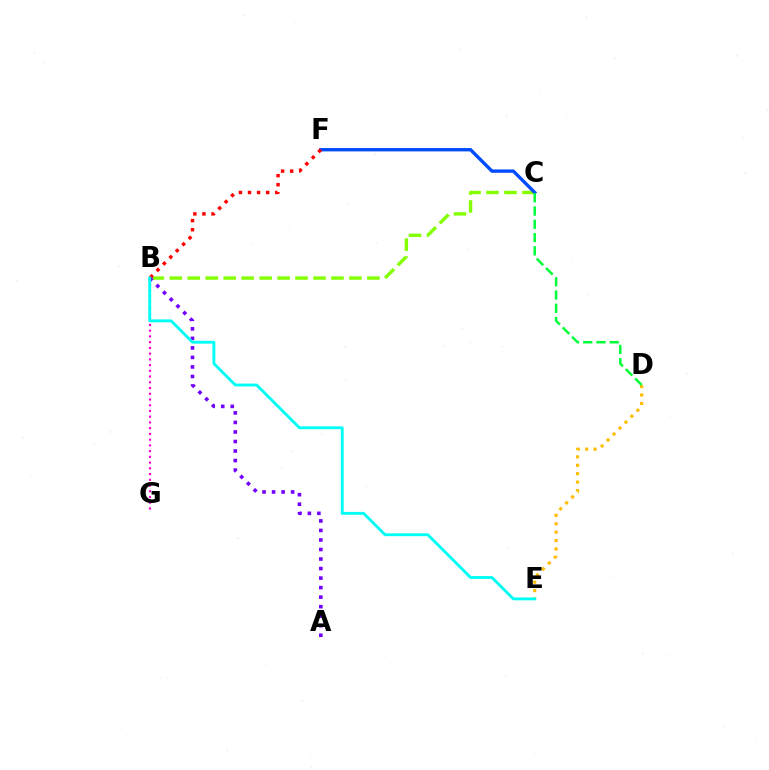{('B', 'C'): [{'color': '#84ff00', 'line_style': 'dashed', 'thickness': 2.44}], ('B', 'G'): [{'color': '#ff00cf', 'line_style': 'dotted', 'thickness': 1.56}], ('D', 'E'): [{'color': '#ffbd00', 'line_style': 'dotted', 'thickness': 2.29}], ('C', 'F'): [{'color': '#004bff', 'line_style': 'solid', 'thickness': 2.41}], ('B', 'F'): [{'color': '#ff0000', 'line_style': 'dotted', 'thickness': 2.47}], ('A', 'B'): [{'color': '#7200ff', 'line_style': 'dotted', 'thickness': 2.59}], ('B', 'E'): [{'color': '#00fff6', 'line_style': 'solid', 'thickness': 2.06}], ('C', 'D'): [{'color': '#00ff39', 'line_style': 'dashed', 'thickness': 1.8}]}